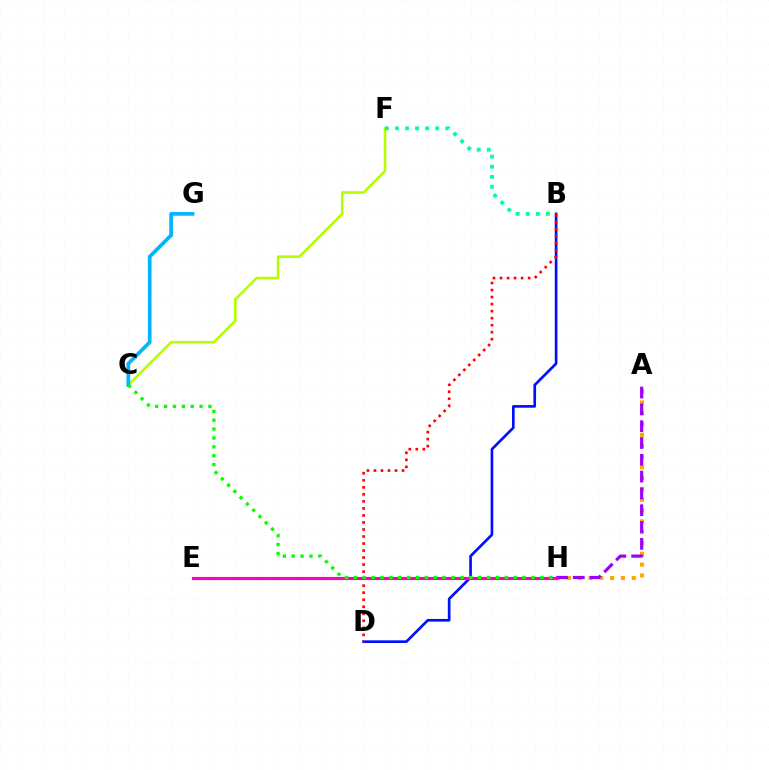{('A', 'H'): [{'color': '#ffa500', 'line_style': 'dotted', 'thickness': 2.94}, {'color': '#9b00ff', 'line_style': 'dashed', 'thickness': 2.28}], ('B', 'D'): [{'color': '#0010ff', 'line_style': 'solid', 'thickness': 1.93}, {'color': '#ff0000', 'line_style': 'dotted', 'thickness': 1.91}], ('C', 'F'): [{'color': '#b3ff00', 'line_style': 'solid', 'thickness': 1.88}], ('E', 'H'): [{'color': '#ff00bd', 'line_style': 'solid', 'thickness': 2.27}], ('C', 'G'): [{'color': '#00b5ff', 'line_style': 'solid', 'thickness': 2.66}], ('C', 'H'): [{'color': '#08ff00', 'line_style': 'dotted', 'thickness': 2.41}], ('B', 'F'): [{'color': '#00ff9d', 'line_style': 'dotted', 'thickness': 2.74}]}